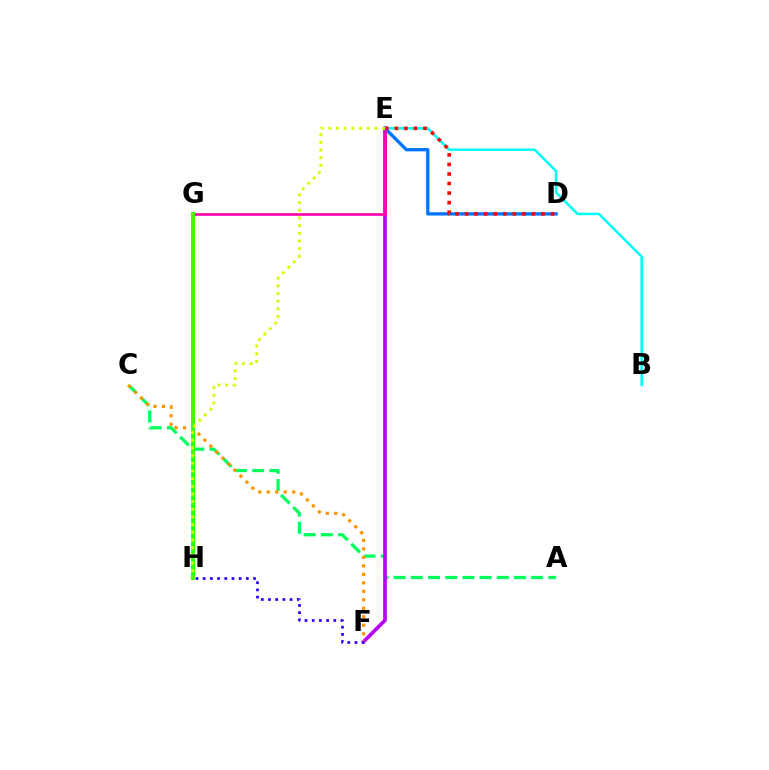{('B', 'E'): [{'color': '#00fff6', 'line_style': 'solid', 'thickness': 1.81}], ('A', 'C'): [{'color': '#00ff5c', 'line_style': 'dashed', 'thickness': 2.33}], ('E', 'F'): [{'color': '#b900ff', 'line_style': 'solid', 'thickness': 2.64}], ('D', 'E'): [{'color': '#0074ff', 'line_style': 'solid', 'thickness': 2.38}, {'color': '#ff0000', 'line_style': 'dotted', 'thickness': 2.59}], ('E', 'G'): [{'color': '#ff00ac', 'line_style': 'solid', 'thickness': 1.9}], ('C', 'F'): [{'color': '#ff9400', 'line_style': 'dotted', 'thickness': 2.31}], ('F', 'H'): [{'color': '#2500ff', 'line_style': 'dotted', 'thickness': 1.95}], ('G', 'H'): [{'color': '#3dff00', 'line_style': 'solid', 'thickness': 2.87}], ('E', 'H'): [{'color': '#d1ff00', 'line_style': 'dotted', 'thickness': 2.09}]}